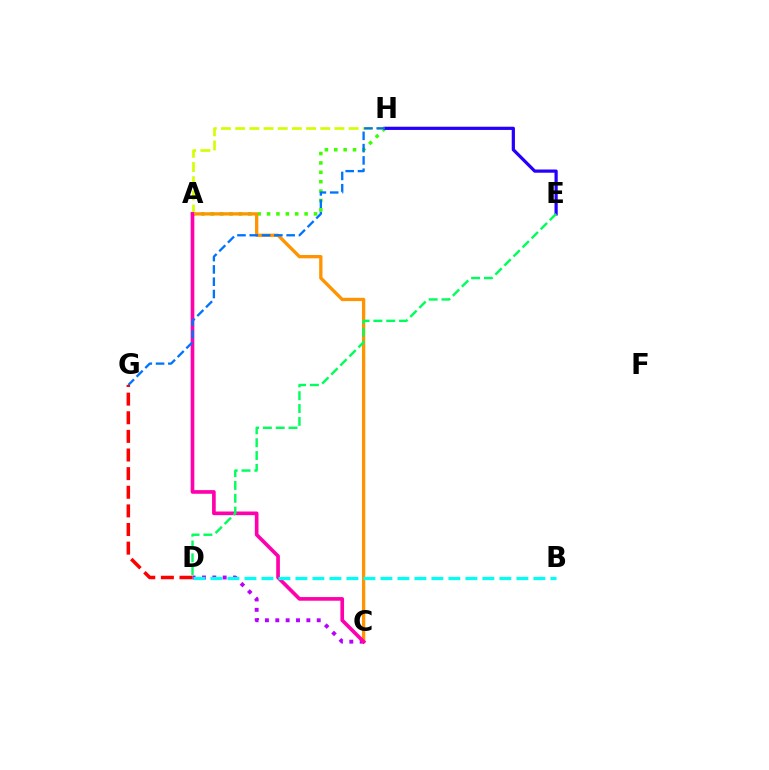{('C', 'D'): [{'color': '#b900ff', 'line_style': 'dotted', 'thickness': 2.81}], ('A', 'H'): [{'color': '#3dff00', 'line_style': 'dotted', 'thickness': 2.55}, {'color': '#d1ff00', 'line_style': 'dashed', 'thickness': 1.93}], ('A', 'C'): [{'color': '#ff9400', 'line_style': 'solid', 'thickness': 2.38}, {'color': '#ff00ac', 'line_style': 'solid', 'thickness': 2.63}], ('E', 'H'): [{'color': '#2500ff', 'line_style': 'solid', 'thickness': 2.32}], ('G', 'H'): [{'color': '#0074ff', 'line_style': 'dashed', 'thickness': 1.67}], ('D', 'E'): [{'color': '#00ff5c', 'line_style': 'dashed', 'thickness': 1.74}], ('D', 'G'): [{'color': '#ff0000', 'line_style': 'dashed', 'thickness': 2.53}], ('B', 'D'): [{'color': '#00fff6', 'line_style': 'dashed', 'thickness': 2.31}]}